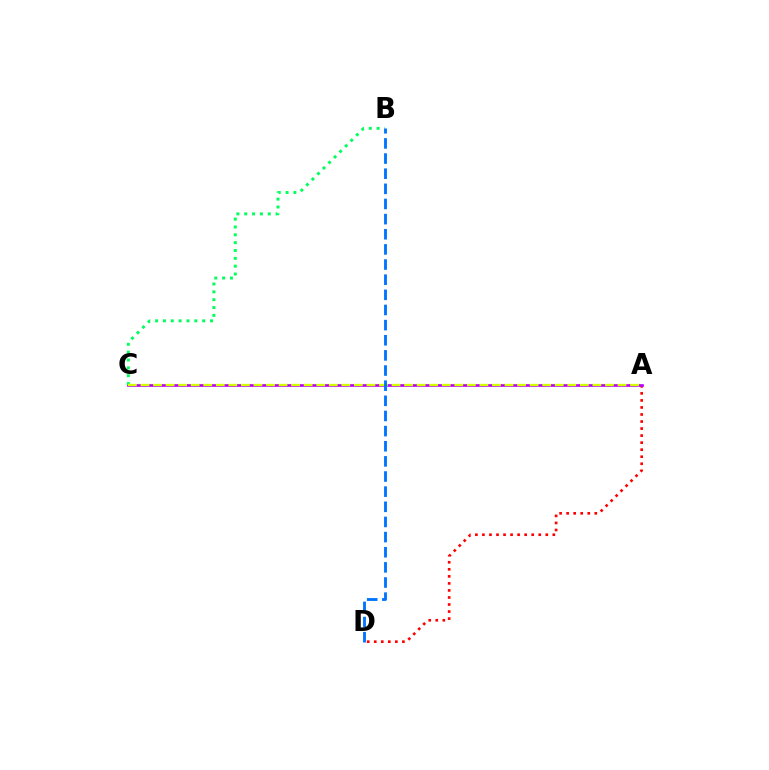{('A', 'D'): [{'color': '#ff0000', 'line_style': 'dotted', 'thickness': 1.91}], ('A', 'C'): [{'color': '#b900ff', 'line_style': 'solid', 'thickness': 1.93}, {'color': '#d1ff00', 'line_style': 'dashed', 'thickness': 1.71}], ('B', 'C'): [{'color': '#00ff5c', 'line_style': 'dotted', 'thickness': 2.13}], ('B', 'D'): [{'color': '#0074ff', 'line_style': 'dashed', 'thickness': 2.06}]}